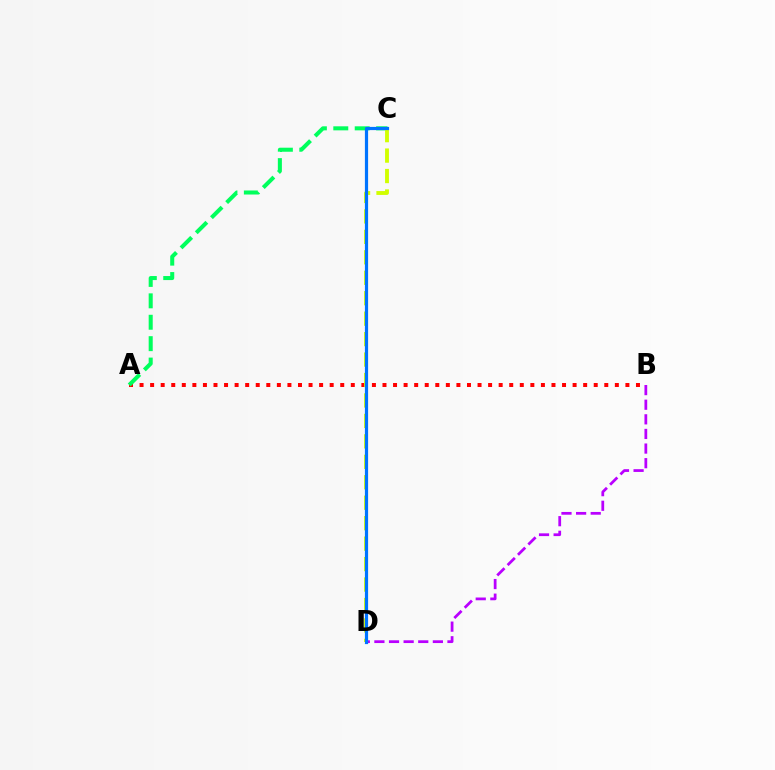{('A', 'B'): [{'color': '#ff0000', 'line_style': 'dotted', 'thickness': 2.87}], ('B', 'D'): [{'color': '#b900ff', 'line_style': 'dashed', 'thickness': 1.99}], ('A', 'C'): [{'color': '#00ff5c', 'line_style': 'dashed', 'thickness': 2.91}], ('C', 'D'): [{'color': '#d1ff00', 'line_style': 'dashed', 'thickness': 2.78}, {'color': '#0074ff', 'line_style': 'solid', 'thickness': 2.3}]}